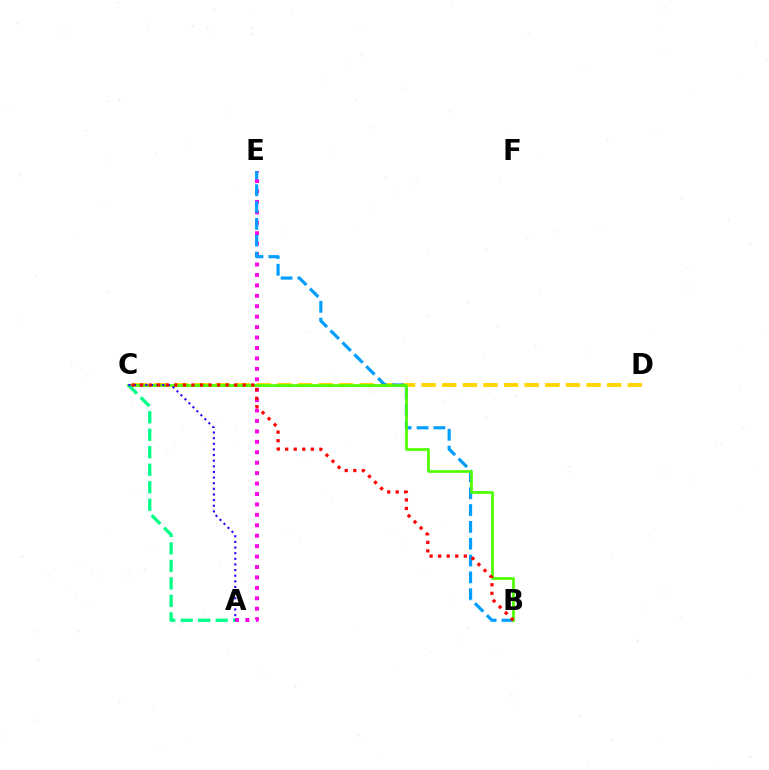{('C', 'D'): [{'color': '#ffd500', 'line_style': 'dashed', 'thickness': 2.8}], ('A', 'E'): [{'color': '#ff00ed', 'line_style': 'dotted', 'thickness': 2.83}], ('B', 'E'): [{'color': '#009eff', 'line_style': 'dashed', 'thickness': 2.29}], ('B', 'C'): [{'color': '#4fff00', 'line_style': 'solid', 'thickness': 1.96}, {'color': '#ff0000', 'line_style': 'dotted', 'thickness': 2.32}], ('A', 'C'): [{'color': '#00ff86', 'line_style': 'dashed', 'thickness': 2.38}, {'color': '#3700ff', 'line_style': 'dotted', 'thickness': 1.53}]}